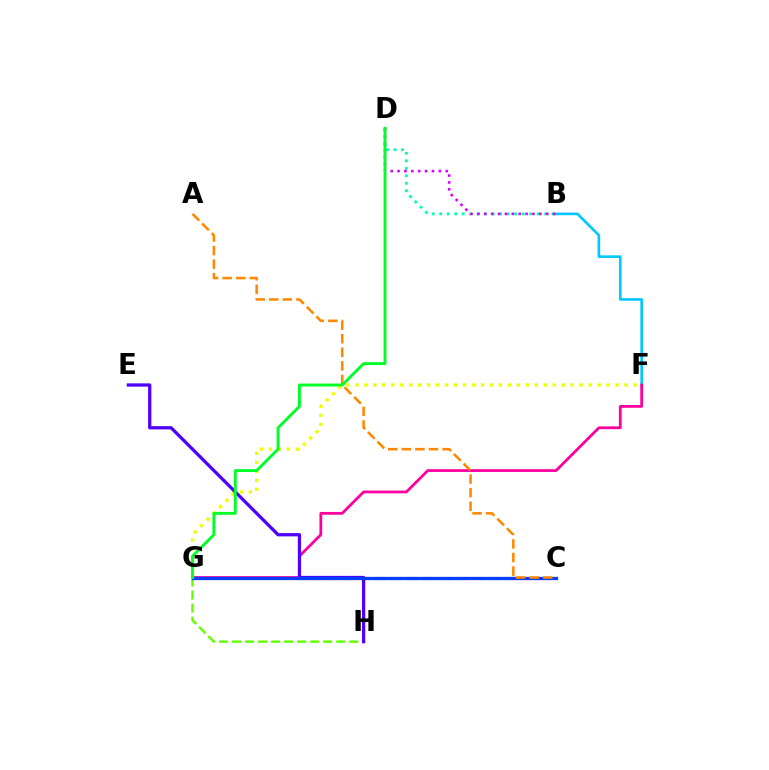{('B', 'D'): [{'color': '#00ffaf', 'line_style': 'dotted', 'thickness': 2.04}, {'color': '#d600ff', 'line_style': 'dotted', 'thickness': 1.87}], ('B', 'F'): [{'color': '#00c7ff', 'line_style': 'solid', 'thickness': 1.89}], ('C', 'G'): [{'color': '#ff0000', 'line_style': 'dashed', 'thickness': 2.23}, {'color': '#003fff', 'line_style': 'solid', 'thickness': 2.34}], ('F', 'G'): [{'color': '#ff00a0', 'line_style': 'solid', 'thickness': 2.01}, {'color': '#eeff00', 'line_style': 'dotted', 'thickness': 2.44}], ('G', 'H'): [{'color': '#66ff00', 'line_style': 'dashed', 'thickness': 1.77}], ('E', 'H'): [{'color': '#4f00ff', 'line_style': 'solid', 'thickness': 2.35}], ('A', 'C'): [{'color': '#ff8800', 'line_style': 'dashed', 'thickness': 1.85}], ('D', 'G'): [{'color': '#00ff27', 'line_style': 'solid', 'thickness': 2.07}]}